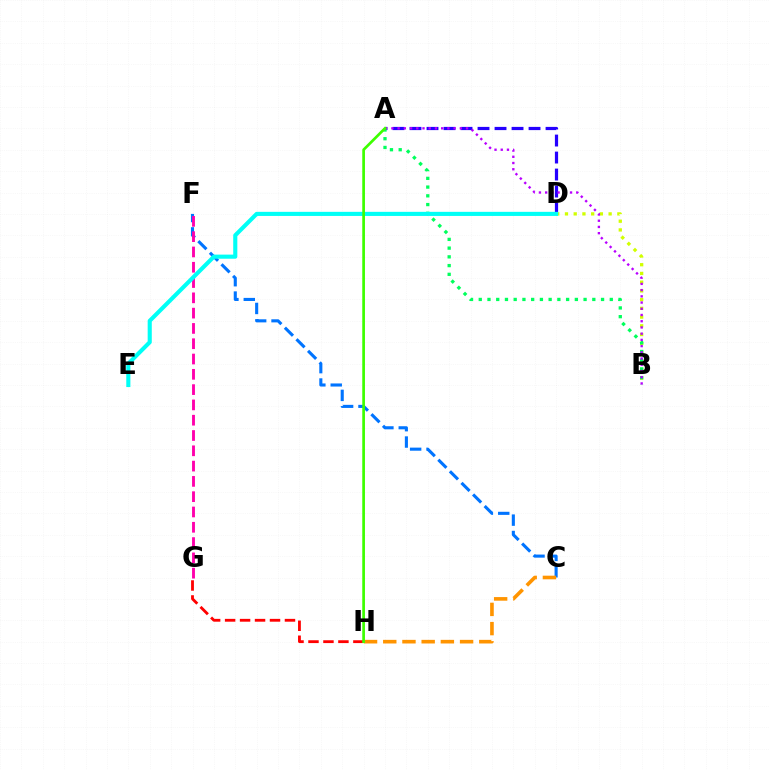{('A', 'D'): [{'color': '#2500ff', 'line_style': 'dashed', 'thickness': 2.31}], ('B', 'D'): [{'color': '#d1ff00', 'line_style': 'dotted', 'thickness': 2.37}], ('C', 'F'): [{'color': '#0074ff', 'line_style': 'dashed', 'thickness': 2.23}], ('A', 'B'): [{'color': '#00ff5c', 'line_style': 'dotted', 'thickness': 2.37}, {'color': '#b900ff', 'line_style': 'dotted', 'thickness': 1.69}], ('F', 'G'): [{'color': '#ff00ac', 'line_style': 'dashed', 'thickness': 2.08}], ('G', 'H'): [{'color': '#ff0000', 'line_style': 'dashed', 'thickness': 2.03}], ('C', 'H'): [{'color': '#ff9400', 'line_style': 'dashed', 'thickness': 2.61}], ('D', 'E'): [{'color': '#00fff6', 'line_style': 'solid', 'thickness': 2.96}], ('A', 'H'): [{'color': '#3dff00', 'line_style': 'solid', 'thickness': 1.94}]}